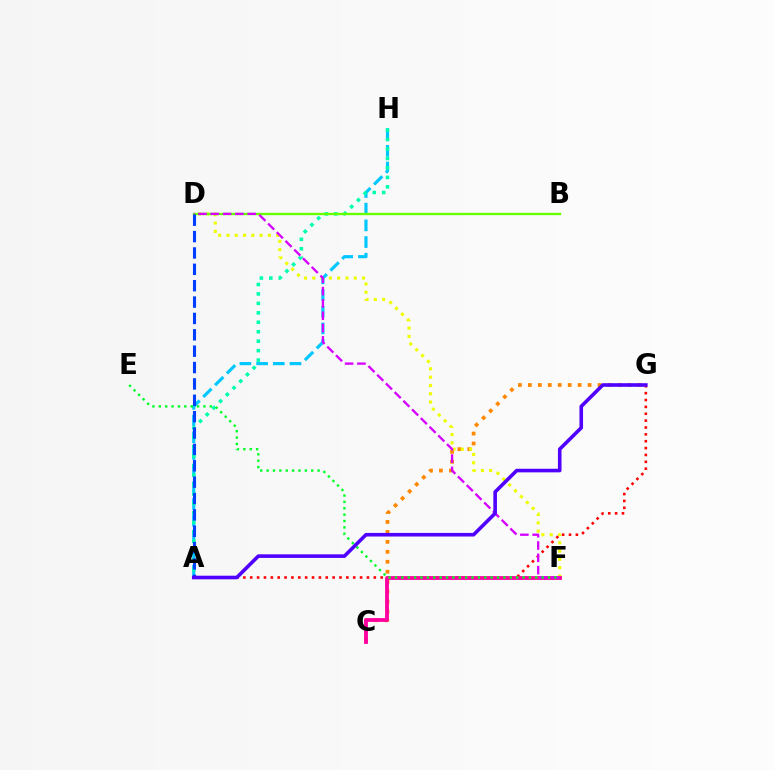{('C', 'G'): [{'color': '#ff8800', 'line_style': 'dotted', 'thickness': 2.71}], ('D', 'F'): [{'color': '#eeff00', 'line_style': 'dotted', 'thickness': 2.25}, {'color': '#d600ff', 'line_style': 'dashed', 'thickness': 1.67}], ('A', 'G'): [{'color': '#ff0000', 'line_style': 'dotted', 'thickness': 1.87}, {'color': '#4f00ff', 'line_style': 'solid', 'thickness': 2.59}], ('C', 'F'): [{'color': '#ff00a0', 'line_style': 'solid', 'thickness': 2.75}], ('A', 'H'): [{'color': '#00c7ff', 'line_style': 'dashed', 'thickness': 2.27}, {'color': '#00ffaf', 'line_style': 'dotted', 'thickness': 2.57}], ('B', 'D'): [{'color': '#66ff00', 'line_style': 'solid', 'thickness': 1.68}], ('A', 'D'): [{'color': '#003fff', 'line_style': 'dashed', 'thickness': 2.22}], ('E', 'F'): [{'color': '#00ff27', 'line_style': 'dotted', 'thickness': 1.73}]}